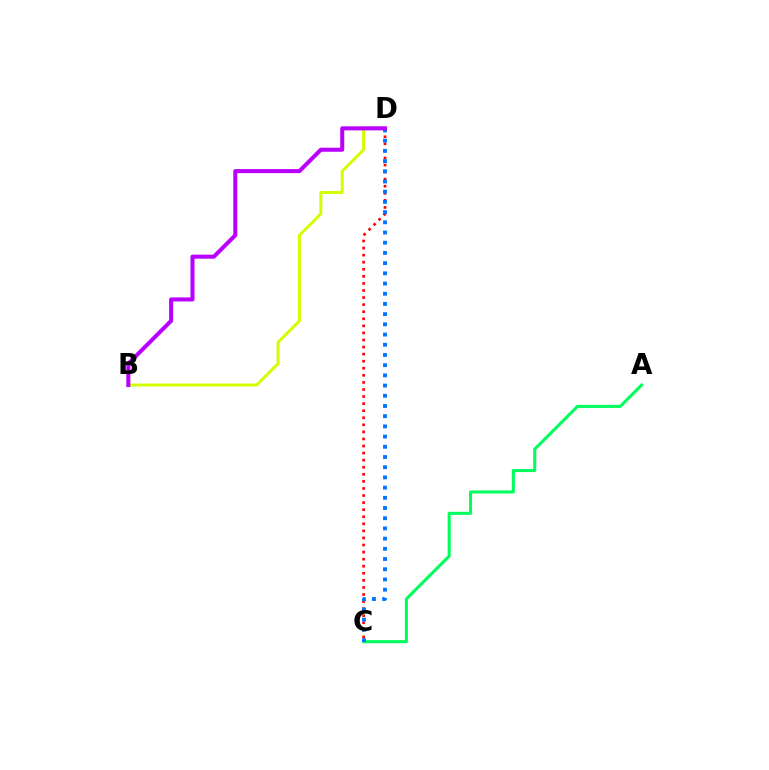{('C', 'D'): [{'color': '#ff0000', 'line_style': 'dotted', 'thickness': 1.92}, {'color': '#0074ff', 'line_style': 'dotted', 'thickness': 2.77}], ('A', 'C'): [{'color': '#00ff5c', 'line_style': 'solid', 'thickness': 2.2}], ('B', 'D'): [{'color': '#d1ff00', 'line_style': 'solid', 'thickness': 2.13}, {'color': '#b900ff', 'line_style': 'solid', 'thickness': 2.91}]}